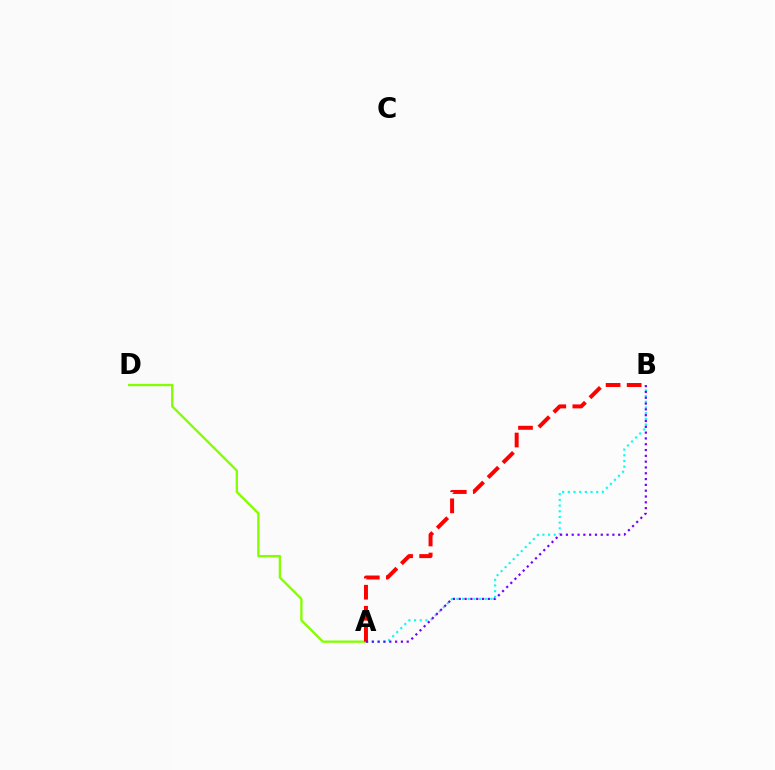{('A', 'B'): [{'color': '#00fff6', 'line_style': 'dotted', 'thickness': 1.54}, {'color': '#ff0000', 'line_style': 'dashed', 'thickness': 2.86}, {'color': '#7200ff', 'line_style': 'dotted', 'thickness': 1.58}], ('A', 'D'): [{'color': '#84ff00', 'line_style': 'solid', 'thickness': 1.69}]}